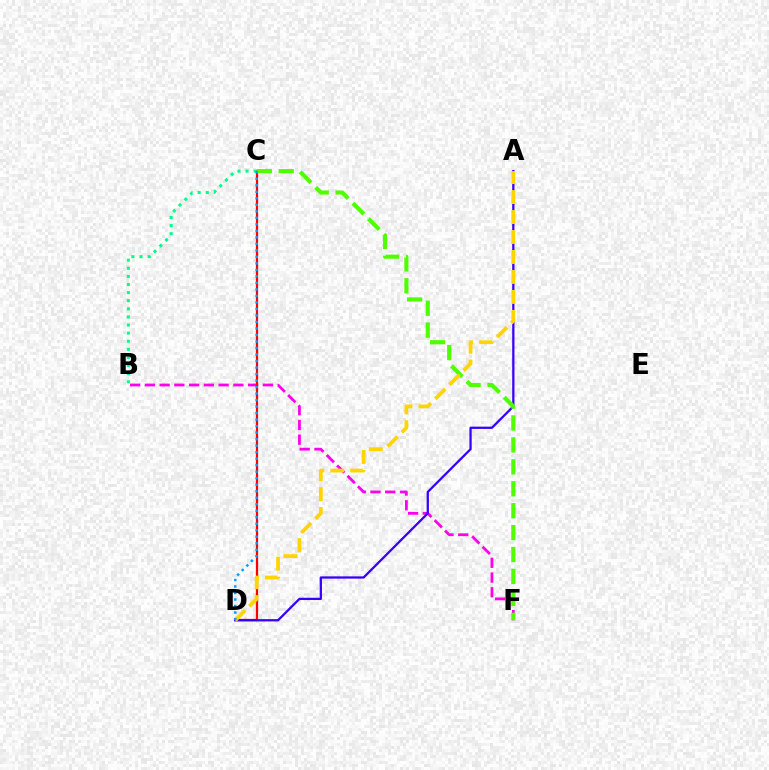{('B', 'F'): [{'color': '#ff00ed', 'line_style': 'dashed', 'thickness': 2.0}], ('C', 'D'): [{'color': '#ff0000', 'line_style': 'solid', 'thickness': 1.6}, {'color': '#009eff', 'line_style': 'dotted', 'thickness': 1.77}], ('A', 'D'): [{'color': '#3700ff', 'line_style': 'solid', 'thickness': 1.63}, {'color': '#ffd500', 'line_style': 'dashed', 'thickness': 2.71}], ('C', 'F'): [{'color': '#4fff00', 'line_style': 'dashed', 'thickness': 2.98}], ('B', 'C'): [{'color': '#00ff86', 'line_style': 'dotted', 'thickness': 2.2}]}